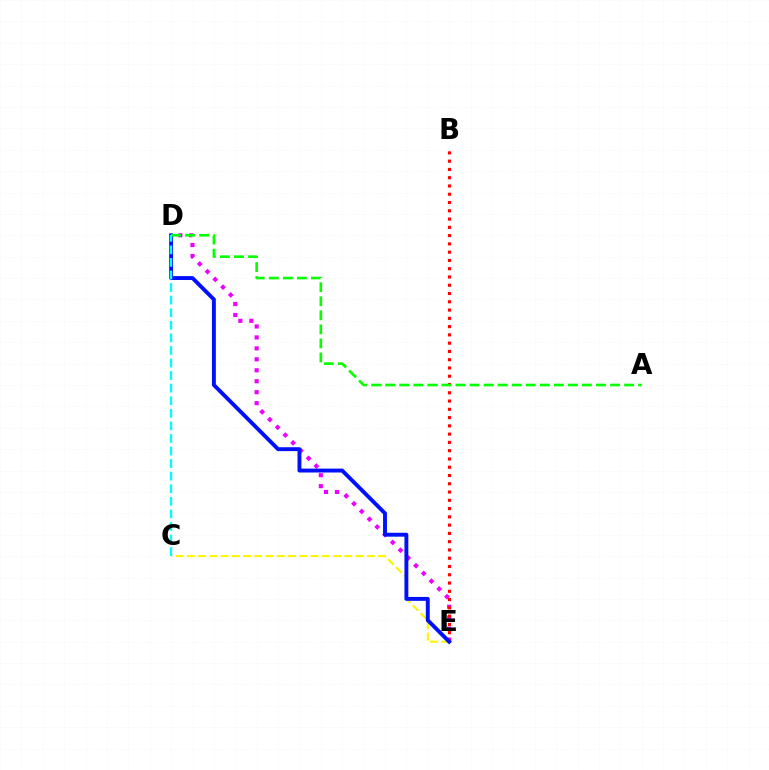{('C', 'E'): [{'color': '#fcf500', 'line_style': 'dashed', 'thickness': 1.53}], ('D', 'E'): [{'color': '#ee00ff', 'line_style': 'dotted', 'thickness': 2.98}, {'color': '#0010ff', 'line_style': 'solid', 'thickness': 2.81}], ('B', 'E'): [{'color': '#ff0000', 'line_style': 'dotted', 'thickness': 2.25}], ('A', 'D'): [{'color': '#08ff00', 'line_style': 'dashed', 'thickness': 1.91}], ('C', 'D'): [{'color': '#00fff6', 'line_style': 'dashed', 'thickness': 1.71}]}